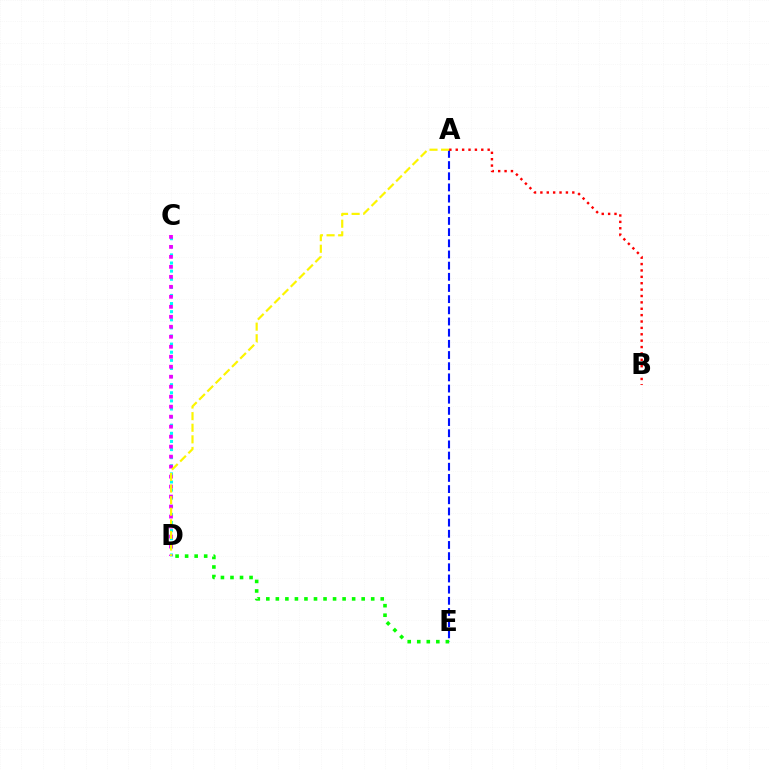{('C', 'D'): [{'color': '#00fff6', 'line_style': 'dotted', 'thickness': 2.2}, {'color': '#ee00ff', 'line_style': 'dotted', 'thickness': 2.71}], ('A', 'E'): [{'color': '#0010ff', 'line_style': 'dashed', 'thickness': 1.52}], ('A', 'D'): [{'color': '#fcf500', 'line_style': 'dashed', 'thickness': 1.58}], ('D', 'E'): [{'color': '#08ff00', 'line_style': 'dotted', 'thickness': 2.59}], ('A', 'B'): [{'color': '#ff0000', 'line_style': 'dotted', 'thickness': 1.73}]}